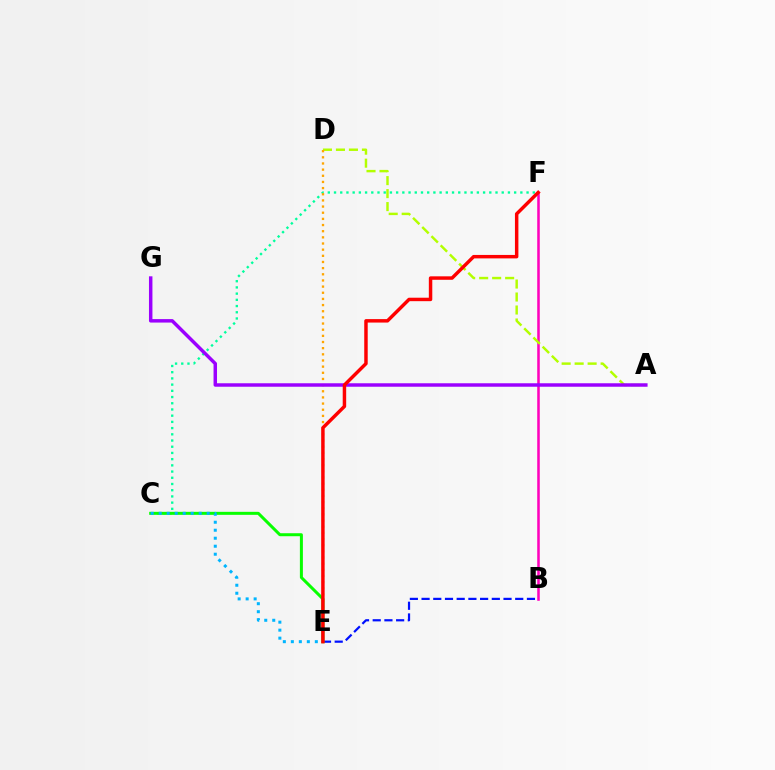{('B', 'E'): [{'color': '#0010ff', 'line_style': 'dashed', 'thickness': 1.59}], ('B', 'F'): [{'color': '#ff00bd', 'line_style': 'solid', 'thickness': 1.83}], ('C', 'F'): [{'color': '#00ff9d', 'line_style': 'dotted', 'thickness': 1.69}], ('A', 'D'): [{'color': '#b3ff00', 'line_style': 'dashed', 'thickness': 1.76}], ('C', 'E'): [{'color': '#08ff00', 'line_style': 'solid', 'thickness': 2.16}, {'color': '#00b5ff', 'line_style': 'dotted', 'thickness': 2.17}], ('D', 'E'): [{'color': '#ffa500', 'line_style': 'dotted', 'thickness': 1.67}], ('A', 'G'): [{'color': '#9b00ff', 'line_style': 'solid', 'thickness': 2.5}], ('E', 'F'): [{'color': '#ff0000', 'line_style': 'solid', 'thickness': 2.49}]}